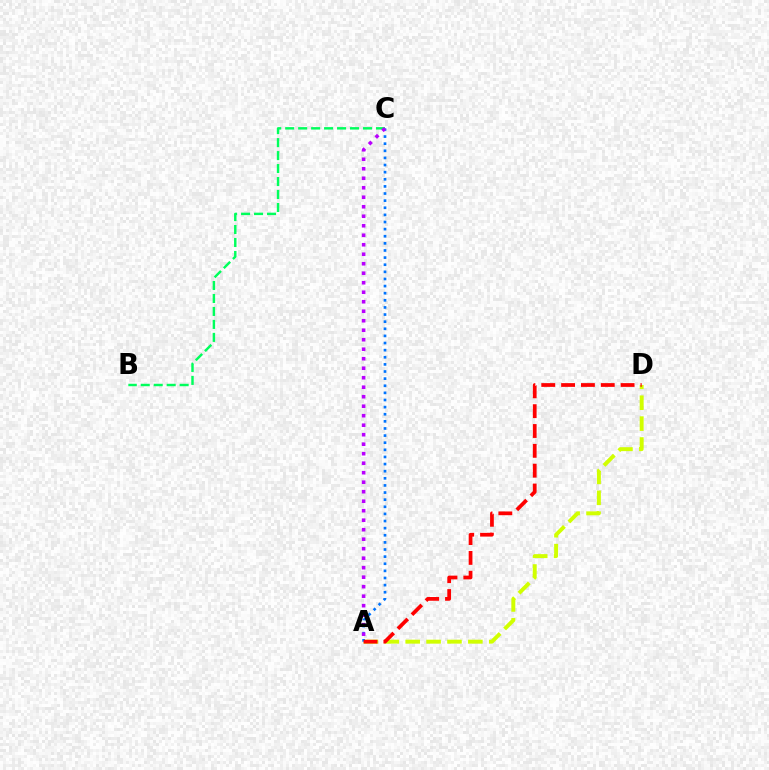{('B', 'C'): [{'color': '#00ff5c', 'line_style': 'dashed', 'thickness': 1.76}], ('A', 'D'): [{'color': '#d1ff00', 'line_style': 'dashed', 'thickness': 2.84}, {'color': '#ff0000', 'line_style': 'dashed', 'thickness': 2.7}], ('A', 'C'): [{'color': '#0074ff', 'line_style': 'dotted', 'thickness': 1.93}, {'color': '#b900ff', 'line_style': 'dotted', 'thickness': 2.58}]}